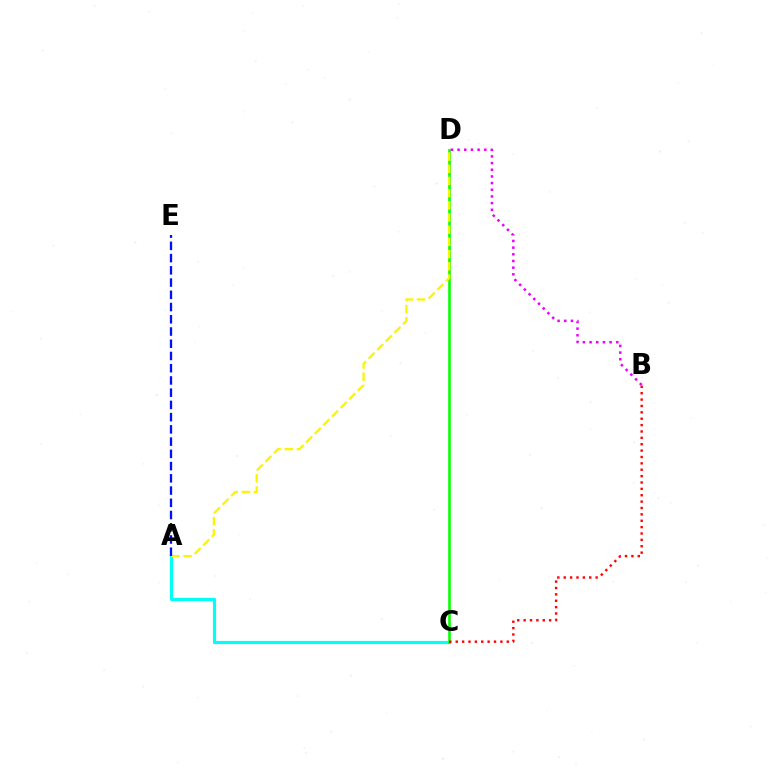{('A', 'C'): [{'color': '#00fff6', 'line_style': 'solid', 'thickness': 2.28}], ('C', 'D'): [{'color': '#08ff00', 'line_style': 'solid', 'thickness': 1.89}], ('A', 'D'): [{'color': '#fcf500', 'line_style': 'dashed', 'thickness': 1.66}], ('A', 'E'): [{'color': '#0010ff', 'line_style': 'dashed', 'thickness': 1.66}], ('B', 'C'): [{'color': '#ff0000', 'line_style': 'dotted', 'thickness': 1.73}], ('B', 'D'): [{'color': '#ee00ff', 'line_style': 'dotted', 'thickness': 1.81}]}